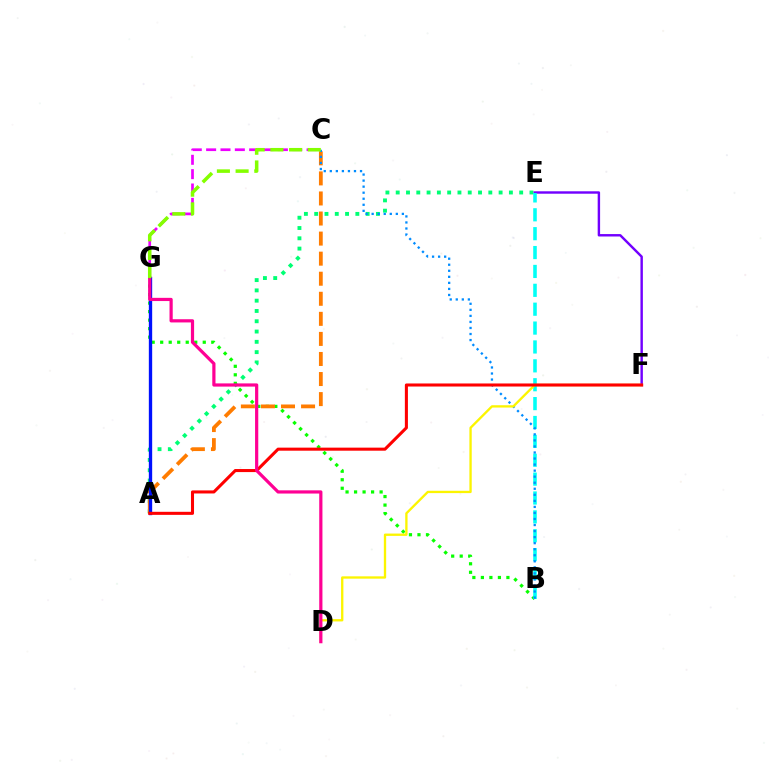{('A', 'E'): [{'color': '#00ff74', 'line_style': 'dotted', 'thickness': 2.8}], ('B', 'G'): [{'color': '#08ff00', 'line_style': 'dotted', 'thickness': 2.31}], ('E', 'F'): [{'color': '#7200ff', 'line_style': 'solid', 'thickness': 1.75}], ('C', 'G'): [{'color': '#ee00ff', 'line_style': 'dashed', 'thickness': 1.95}, {'color': '#84ff00', 'line_style': 'dashed', 'thickness': 2.54}], ('B', 'E'): [{'color': '#00fff6', 'line_style': 'dashed', 'thickness': 2.56}], ('A', 'C'): [{'color': '#ff7c00', 'line_style': 'dashed', 'thickness': 2.73}], ('B', 'C'): [{'color': '#008cff', 'line_style': 'dotted', 'thickness': 1.64}], ('A', 'G'): [{'color': '#0010ff', 'line_style': 'solid', 'thickness': 2.4}], ('D', 'F'): [{'color': '#fcf500', 'line_style': 'solid', 'thickness': 1.67}], ('A', 'F'): [{'color': '#ff0000', 'line_style': 'solid', 'thickness': 2.2}], ('D', 'G'): [{'color': '#ff0094', 'line_style': 'solid', 'thickness': 2.31}]}